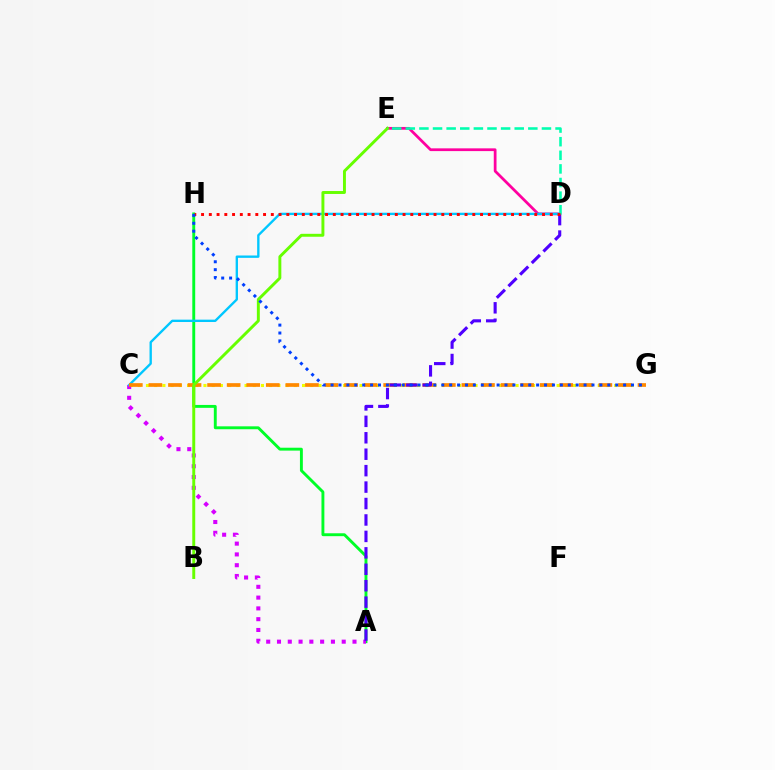{('C', 'G'): [{'color': '#eeff00', 'line_style': 'dotted', 'thickness': 2.23}, {'color': '#ff8800', 'line_style': 'dashed', 'thickness': 2.66}], ('D', 'E'): [{'color': '#ff00a0', 'line_style': 'solid', 'thickness': 1.98}, {'color': '#00ffaf', 'line_style': 'dashed', 'thickness': 1.85}], ('A', 'H'): [{'color': '#00ff27', 'line_style': 'solid', 'thickness': 2.09}], ('A', 'C'): [{'color': '#d600ff', 'line_style': 'dotted', 'thickness': 2.93}], ('C', 'D'): [{'color': '#00c7ff', 'line_style': 'solid', 'thickness': 1.69}], ('B', 'E'): [{'color': '#66ff00', 'line_style': 'solid', 'thickness': 2.11}], ('A', 'D'): [{'color': '#4f00ff', 'line_style': 'dashed', 'thickness': 2.23}], ('D', 'H'): [{'color': '#ff0000', 'line_style': 'dotted', 'thickness': 2.11}], ('G', 'H'): [{'color': '#003fff', 'line_style': 'dotted', 'thickness': 2.15}]}